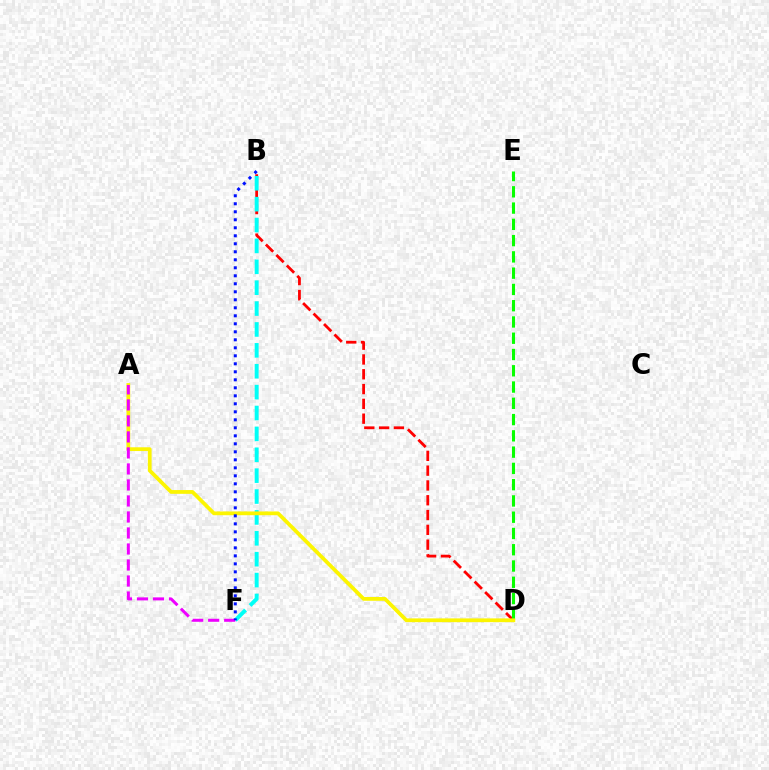{('B', 'D'): [{'color': '#ff0000', 'line_style': 'dashed', 'thickness': 2.01}], ('B', 'F'): [{'color': '#00fff6', 'line_style': 'dashed', 'thickness': 2.84}, {'color': '#0010ff', 'line_style': 'dotted', 'thickness': 2.17}], ('D', 'E'): [{'color': '#08ff00', 'line_style': 'dashed', 'thickness': 2.21}], ('A', 'D'): [{'color': '#fcf500', 'line_style': 'solid', 'thickness': 2.71}], ('A', 'F'): [{'color': '#ee00ff', 'line_style': 'dashed', 'thickness': 2.18}]}